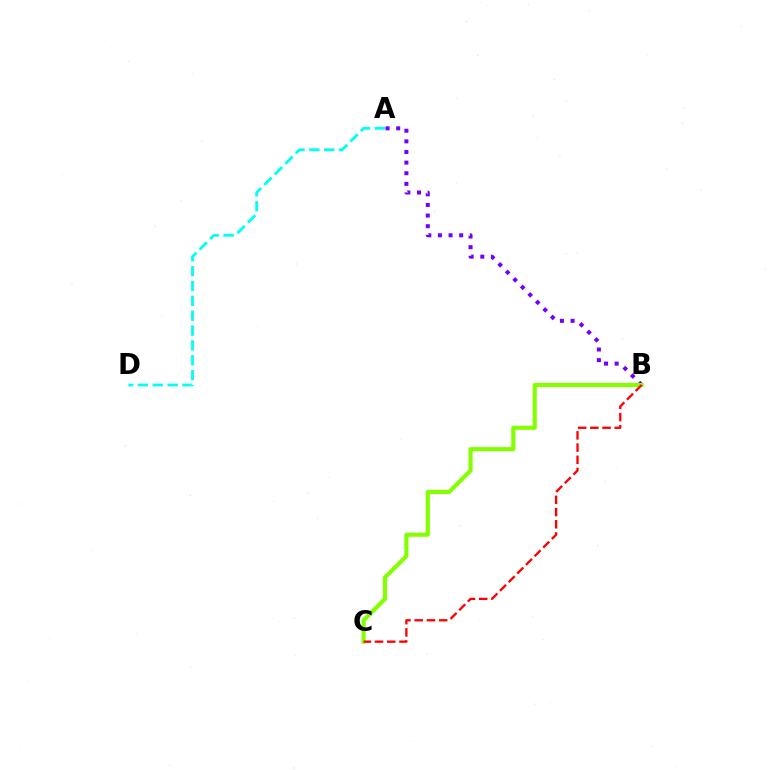{('A', 'B'): [{'color': '#7200ff', 'line_style': 'dotted', 'thickness': 2.89}], ('B', 'C'): [{'color': '#84ff00', 'line_style': 'solid', 'thickness': 2.98}, {'color': '#ff0000', 'line_style': 'dashed', 'thickness': 1.66}], ('A', 'D'): [{'color': '#00fff6', 'line_style': 'dashed', 'thickness': 2.02}]}